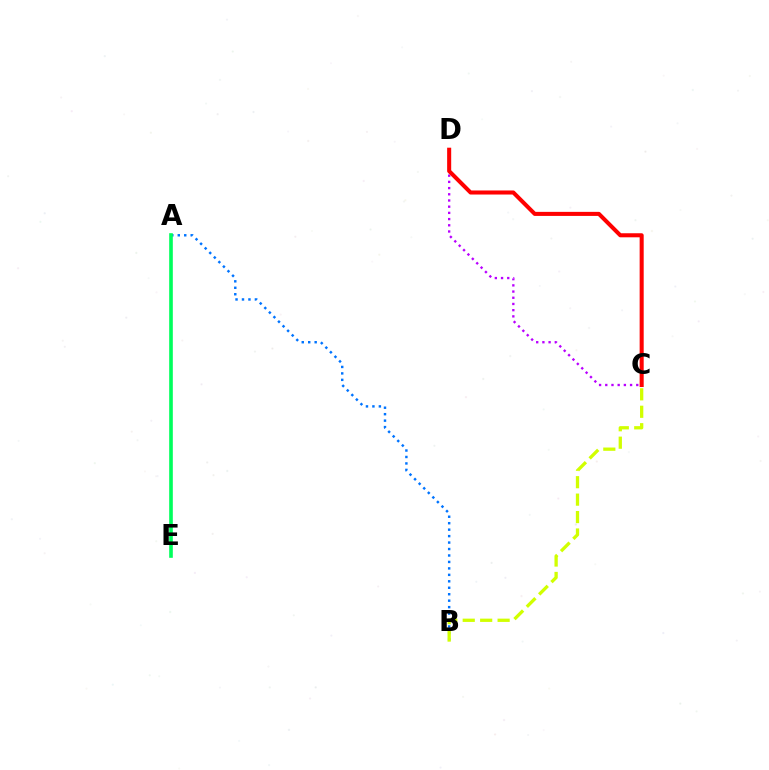{('C', 'D'): [{'color': '#b900ff', 'line_style': 'dotted', 'thickness': 1.68}, {'color': '#ff0000', 'line_style': 'solid', 'thickness': 2.92}], ('A', 'B'): [{'color': '#0074ff', 'line_style': 'dotted', 'thickness': 1.75}], ('B', 'C'): [{'color': '#d1ff00', 'line_style': 'dashed', 'thickness': 2.37}], ('A', 'E'): [{'color': '#00ff5c', 'line_style': 'solid', 'thickness': 2.62}]}